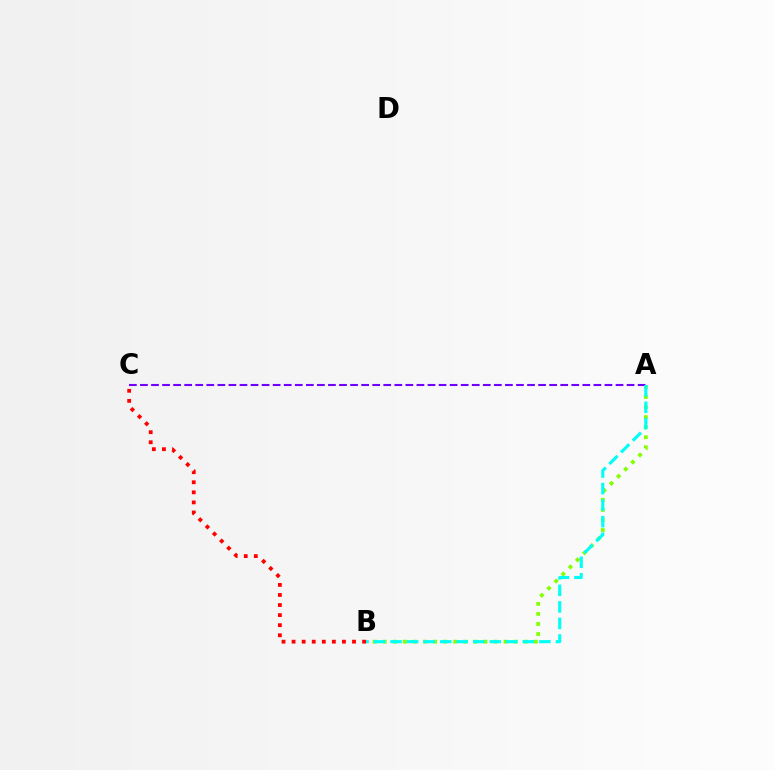{('A', 'B'): [{'color': '#84ff00', 'line_style': 'dotted', 'thickness': 2.74}, {'color': '#00fff6', 'line_style': 'dashed', 'thickness': 2.25}], ('B', 'C'): [{'color': '#ff0000', 'line_style': 'dotted', 'thickness': 2.74}], ('A', 'C'): [{'color': '#7200ff', 'line_style': 'dashed', 'thickness': 1.5}]}